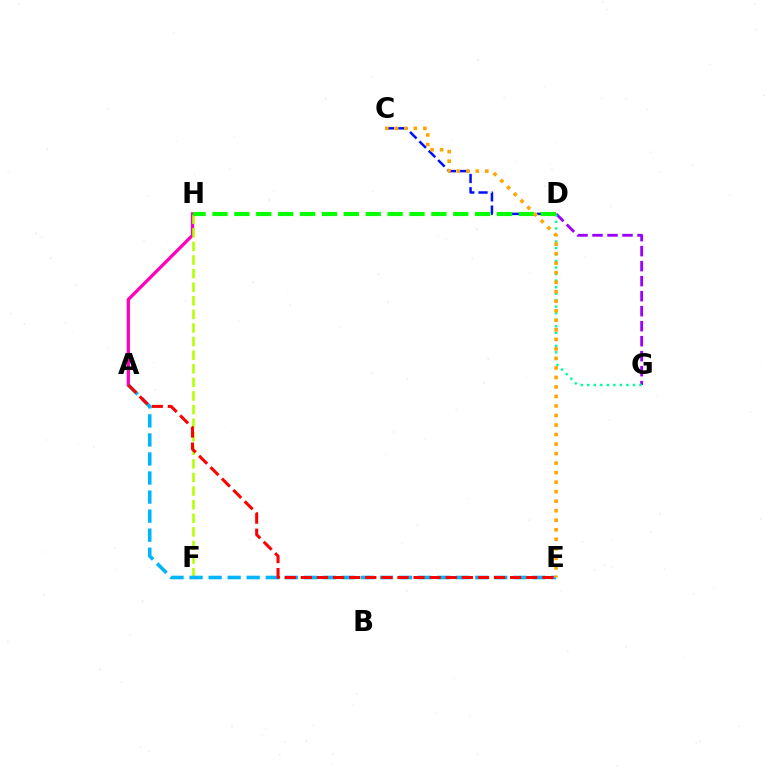{('A', 'H'): [{'color': '#ff00bd', 'line_style': 'solid', 'thickness': 2.34}], ('F', 'H'): [{'color': '#b3ff00', 'line_style': 'dashed', 'thickness': 1.85}], ('D', 'G'): [{'color': '#9b00ff', 'line_style': 'dashed', 'thickness': 2.04}, {'color': '#00ff9d', 'line_style': 'dotted', 'thickness': 1.77}], ('A', 'E'): [{'color': '#00b5ff', 'line_style': 'dashed', 'thickness': 2.59}, {'color': '#ff0000', 'line_style': 'dashed', 'thickness': 2.19}], ('C', 'D'): [{'color': '#0010ff', 'line_style': 'dashed', 'thickness': 1.8}], ('D', 'H'): [{'color': '#08ff00', 'line_style': 'dashed', 'thickness': 2.97}], ('C', 'E'): [{'color': '#ffa500', 'line_style': 'dotted', 'thickness': 2.59}]}